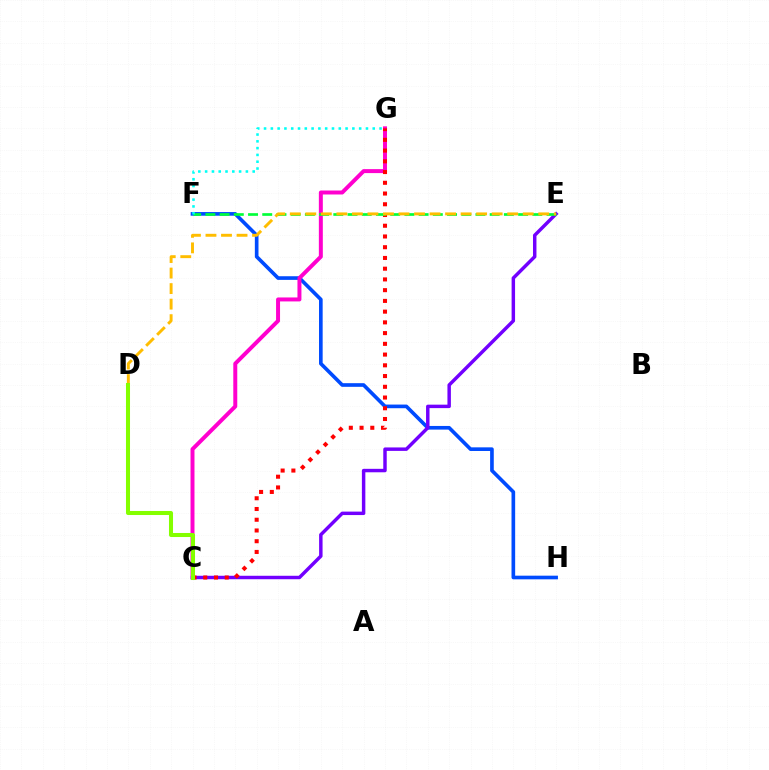{('F', 'H'): [{'color': '#004bff', 'line_style': 'solid', 'thickness': 2.63}], ('C', 'G'): [{'color': '#ff00cf', 'line_style': 'solid', 'thickness': 2.86}, {'color': '#ff0000', 'line_style': 'dotted', 'thickness': 2.92}], ('C', 'E'): [{'color': '#7200ff', 'line_style': 'solid', 'thickness': 2.49}], ('E', 'F'): [{'color': '#00ff39', 'line_style': 'dashed', 'thickness': 1.93}], ('D', 'E'): [{'color': '#ffbd00', 'line_style': 'dashed', 'thickness': 2.11}], ('C', 'D'): [{'color': '#84ff00', 'line_style': 'solid', 'thickness': 2.91}], ('F', 'G'): [{'color': '#00fff6', 'line_style': 'dotted', 'thickness': 1.85}]}